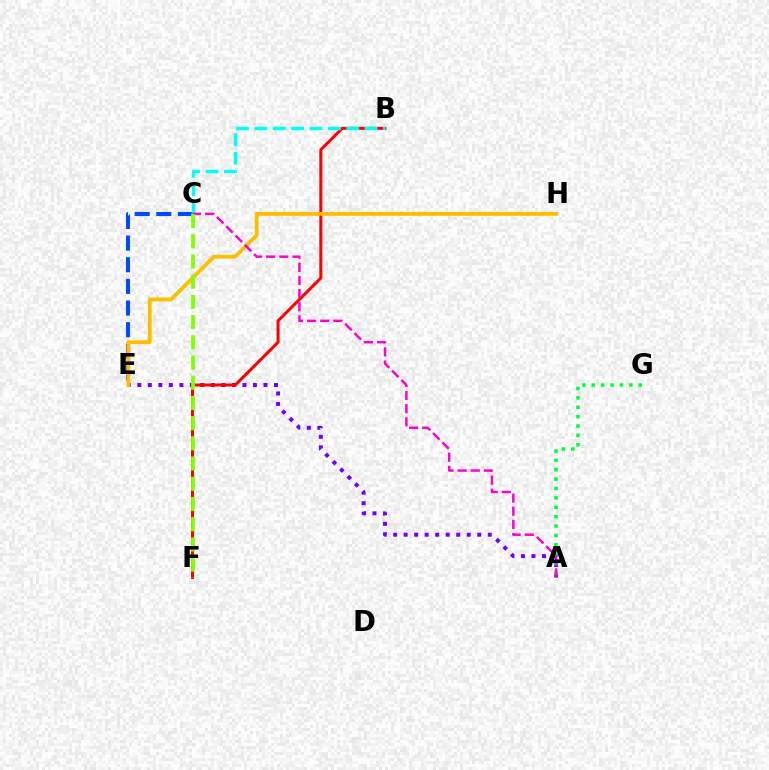{('C', 'E'): [{'color': '#004bff', 'line_style': 'dashed', 'thickness': 2.94}], ('A', 'E'): [{'color': '#7200ff', 'line_style': 'dotted', 'thickness': 2.86}], ('B', 'F'): [{'color': '#ff0000', 'line_style': 'solid', 'thickness': 2.17}], ('A', 'G'): [{'color': '#00ff39', 'line_style': 'dotted', 'thickness': 2.55}], ('B', 'C'): [{'color': '#00fff6', 'line_style': 'dashed', 'thickness': 2.5}], ('E', 'H'): [{'color': '#ffbd00', 'line_style': 'solid', 'thickness': 2.74}], ('A', 'C'): [{'color': '#ff00cf', 'line_style': 'dashed', 'thickness': 1.78}], ('C', 'F'): [{'color': '#84ff00', 'line_style': 'dashed', 'thickness': 2.75}]}